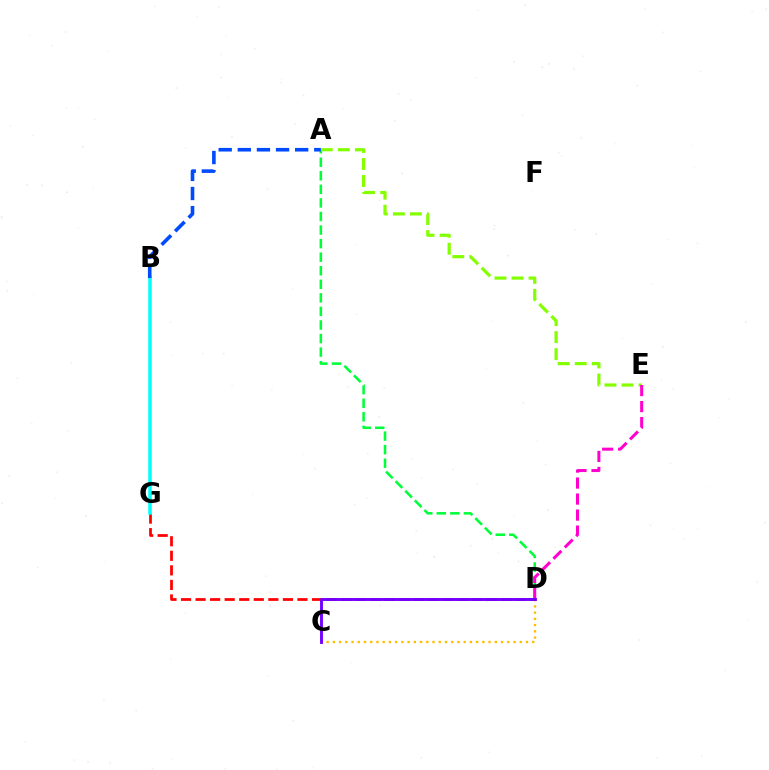{('A', 'D'): [{'color': '#00ff39', 'line_style': 'dashed', 'thickness': 1.84}], ('C', 'D'): [{'color': '#ffbd00', 'line_style': 'dotted', 'thickness': 1.69}, {'color': '#7200ff', 'line_style': 'solid', 'thickness': 2.08}], ('A', 'E'): [{'color': '#84ff00', 'line_style': 'dashed', 'thickness': 2.31}], ('D', 'G'): [{'color': '#ff0000', 'line_style': 'dashed', 'thickness': 1.98}], ('B', 'G'): [{'color': '#00fff6', 'line_style': 'solid', 'thickness': 2.56}], ('D', 'E'): [{'color': '#ff00cf', 'line_style': 'dashed', 'thickness': 2.18}], ('A', 'B'): [{'color': '#004bff', 'line_style': 'dashed', 'thickness': 2.6}]}